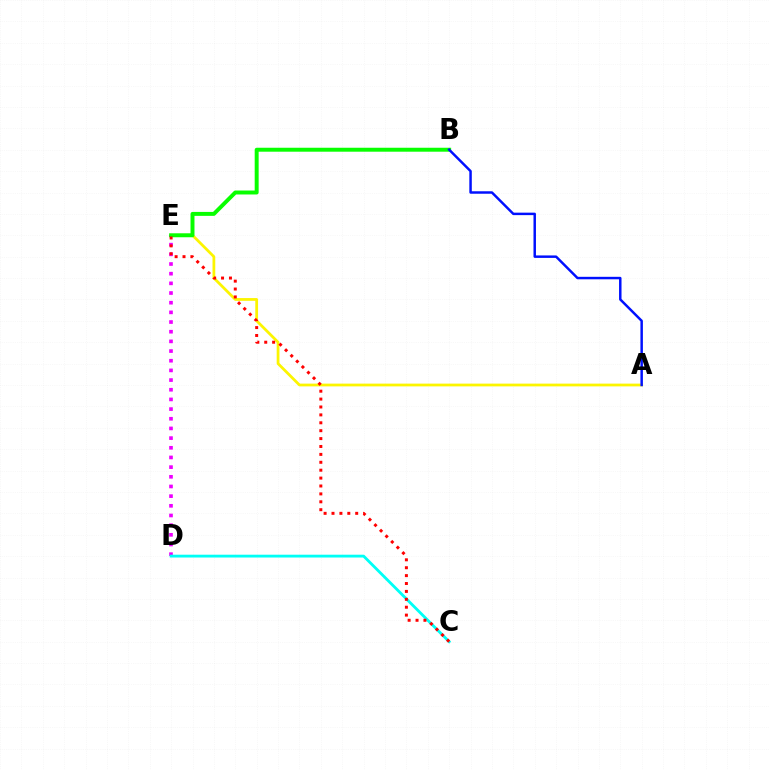{('A', 'E'): [{'color': '#fcf500', 'line_style': 'solid', 'thickness': 1.99}], ('D', 'E'): [{'color': '#ee00ff', 'line_style': 'dotted', 'thickness': 2.63}], ('B', 'E'): [{'color': '#08ff00', 'line_style': 'solid', 'thickness': 2.85}], ('C', 'D'): [{'color': '#00fff6', 'line_style': 'solid', 'thickness': 2.03}], ('C', 'E'): [{'color': '#ff0000', 'line_style': 'dotted', 'thickness': 2.15}], ('A', 'B'): [{'color': '#0010ff', 'line_style': 'solid', 'thickness': 1.78}]}